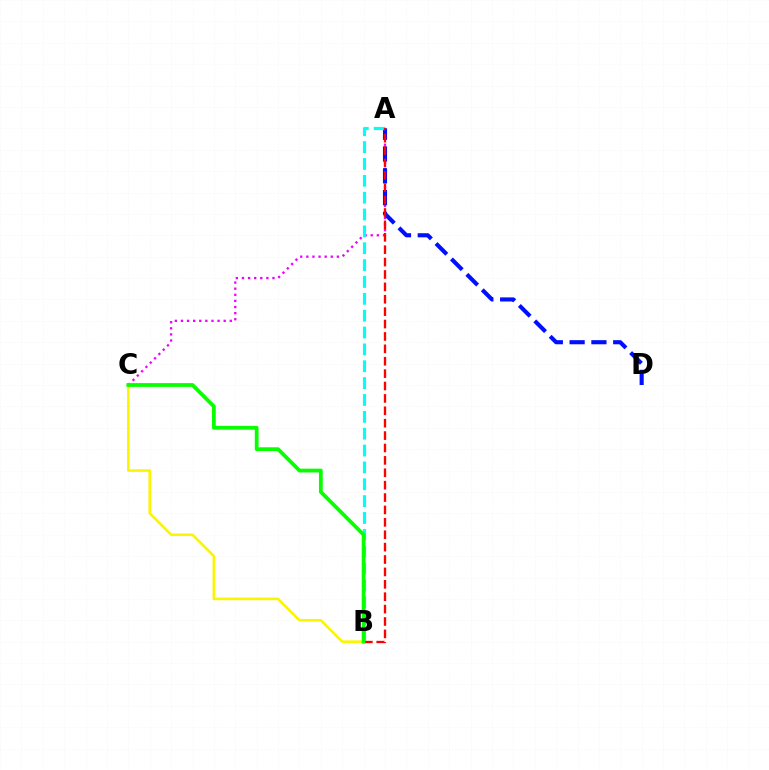{('A', 'C'): [{'color': '#ee00ff', 'line_style': 'dotted', 'thickness': 1.66}], ('A', 'D'): [{'color': '#0010ff', 'line_style': 'dashed', 'thickness': 2.96}], ('A', 'B'): [{'color': '#00fff6', 'line_style': 'dashed', 'thickness': 2.29}, {'color': '#ff0000', 'line_style': 'dashed', 'thickness': 1.68}], ('B', 'C'): [{'color': '#fcf500', 'line_style': 'solid', 'thickness': 1.88}, {'color': '#08ff00', 'line_style': 'solid', 'thickness': 2.72}]}